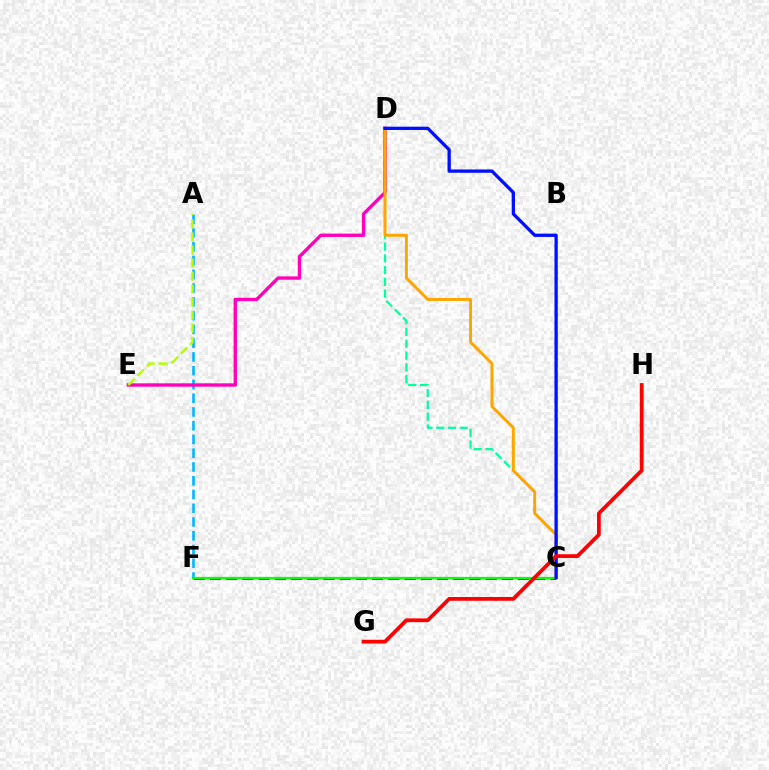{('C', 'D'): [{'color': '#00ff9d', 'line_style': 'dashed', 'thickness': 1.6}, {'color': '#ffa500', 'line_style': 'solid', 'thickness': 2.12}, {'color': '#0010ff', 'line_style': 'solid', 'thickness': 2.38}], ('C', 'F'): [{'color': '#9b00ff', 'line_style': 'dashed', 'thickness': 2.2}, {'color': '#08ff00', 'line_style': 'solid', 'thickness': 1.58}], ('A', 'F'): [{'color': '#00b5ff', 'line_style': 'dashed', 'thickness': 1.87}], ('D', 'E'): [{'color': '#ff00bd', 'line_style': 'solid', 'thickness': 2.41}], ('G', 'H'): [{'color': '#ff0000', 'line_style': 'solid', 'thickness': 2.72}], ('A', 'E'): [{'color': '#b3ff00', 'line_style': 'dashed', 'thickness': 1.77}]}